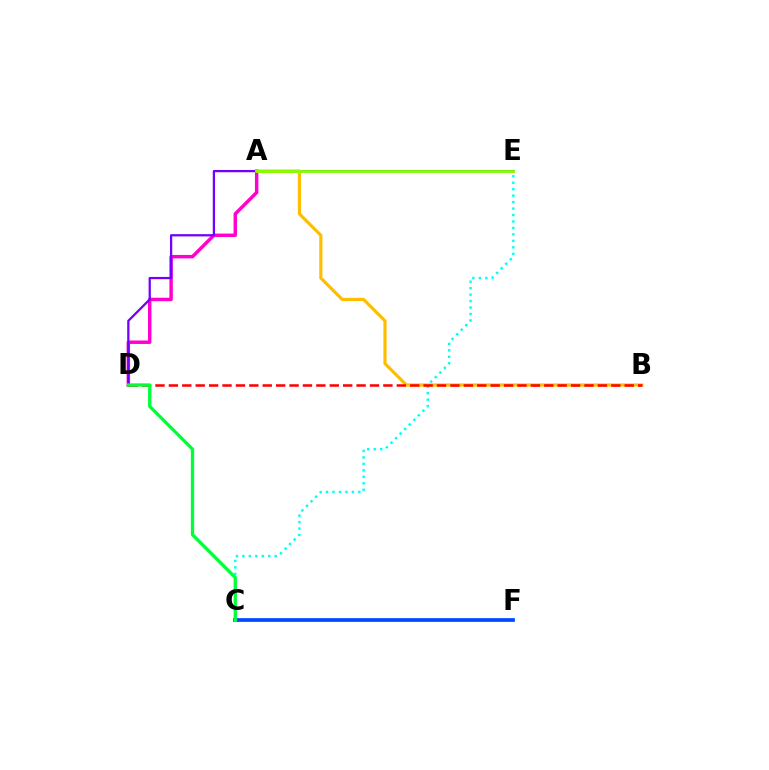{('C', 'E'): [{'color': '#00fff6', 'line_style': 'dotted', 'thickness': 1.76}], ('C', 'F'): [{'color': '#004bff', 'line_style': 'solid', 'thickness': 2.68}], ('A', 'D'): [{'color': '#ff00cf', 'line_style': 'solid', 'thickness': 2.49}], ('D', 'E'): [{'color': '#7200ff', 'line_style': 'solid', 'thickness': 1.63}], ('A', 'B'): [{'color': '#ffbd00', 'line_style': 'solid', 'thickness': 2.28}], ('B', 'D'): [{'color': '#ff0000', 'line_style': 'dashed', 'thickness': 1.82}], ('A', 'E'): [{'color': '#84ff00', 'line_style': 'solid', 'thickness': 2.03}], ('C', 'D'): [{'color': '#00ff39', 'line_style': 'solid', 'thickness': 2.38}]}